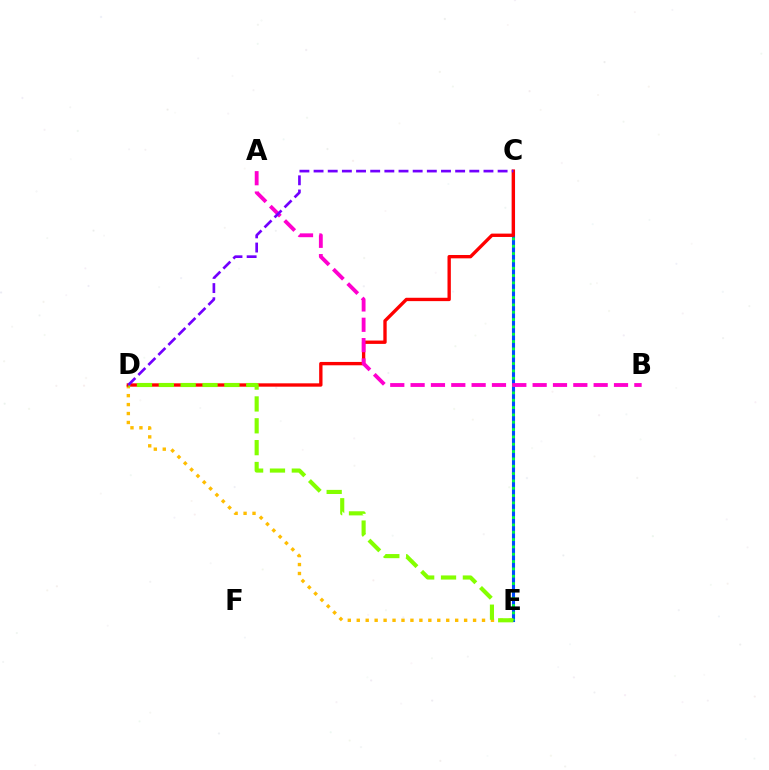{('C', 'E'): [{'color': '#00fff6', 'line_style': 'dashed', 'thickness': 1.91}, {'color': '#004bff', 'line_style': 'solid', 'thickness': 2.22}, {'color': '#00ff39', 'line_style': 'dotted', 'thickness': 1.99}], ('D', 'E'): [{'color': '#ffbd00', 'line_style': 'dotted', 'thickness': 2.43}, {'color': '#84ff00', 'line_style': 'dashed', 'thickness': 2.97}], ('C', 'D'): [{'color': '#ff0000', 'line_style': 'solid', 'thickness': 2.41}, {'color': '#7200ff', 'line_style': 'dashed', 'thickness': 1.92}], ('A', 'B'): [{'color': '#ff00cf', 'line_style': 'dashed', 'thickness': 2.76}]}